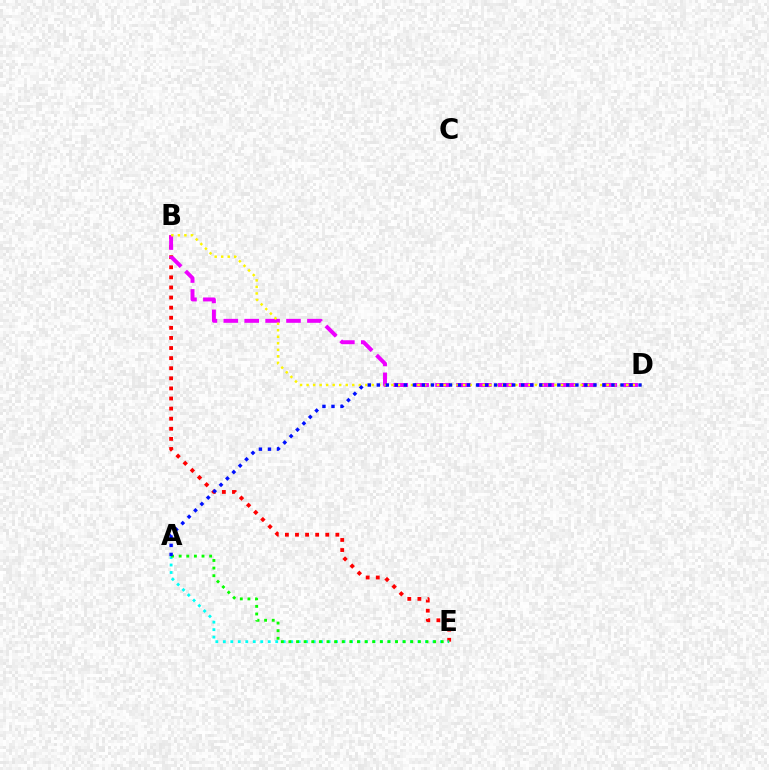{('B', 'E'): [{'color': '#ff0000', 'line_style': 'dotted', 'thickness': 2.74}], ('A', 'E'): [{'color': '#00fff6', 'line_style': 'dotted', 'thickness': 2.03}, {'color': '#08ff00', 'line_style': 'dotted', 'thickness': 2.07}], ('B', 'D'): [{'color': '#ee00ff', 'line_style': 'dashed', 'thickness': 2.84}, {'color': '#fcf500', 'line_style': 'dotted', 'thickness': 1.77}], ('A', 'D'): [{'color': '#0010ff', 'line_style': 'dotted', 'thickness': 2.45}]}